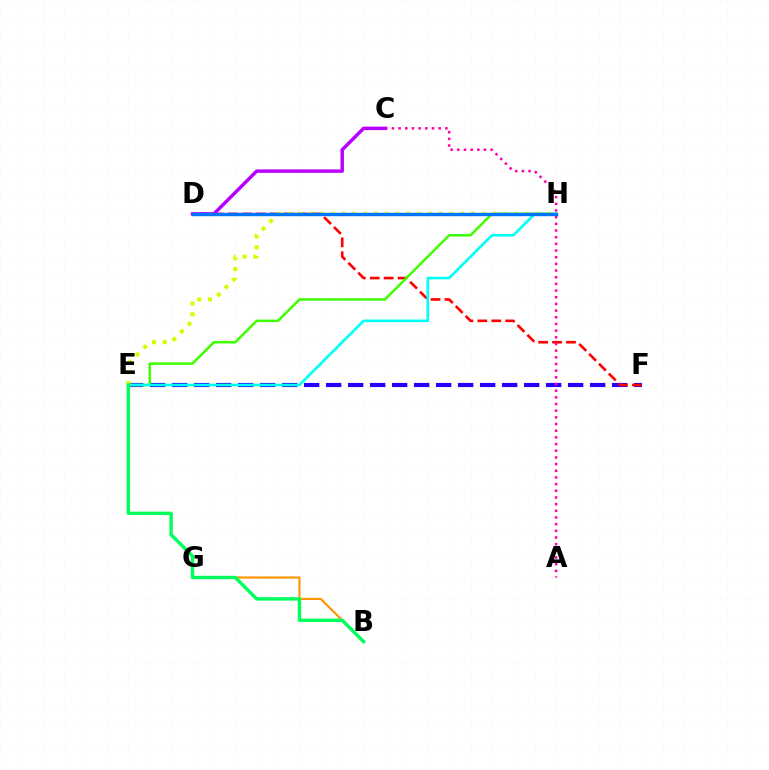{('B', 'G'): [{'color': '#ff9400', 'line_style': 'solid', 'thickness': 1.52}], ('E', 'F'): [{'color': '#2500ff', 'line_style': 'dashed', 'thickness': 2.99}], ('D', 'F'): [{'color': '#ff0000', 'line_style': 'dashed', 'thickness': 1.89}], ('E', 'H'): [{'color': '#3dff00', 'line_style': 'solid', 'thickness': 1.8}, {'color': '#00fff6', 'line_style': 'solid', 'thickness': 1.88}, {'color': '#d1ff00', 'line_style': 'dotted', 'thickness': 2.93}], ('A', 'C'): [{'color': '#ff00ac', 'line_style': 'dotted', 'thickness': 1.81}], ('C', 'D'): [{'color': '#b900ff', 'line_style': 'solid', 'thickness': 2.49}], ('B', 'E'): [{'color': '#00ff5c', 'line_style': 'solid', 'thickness': 2.45}], ('D', 'H'): [{'color': '#0074ff', 'line_style': 'solid', 'thickness': 2.44}]}